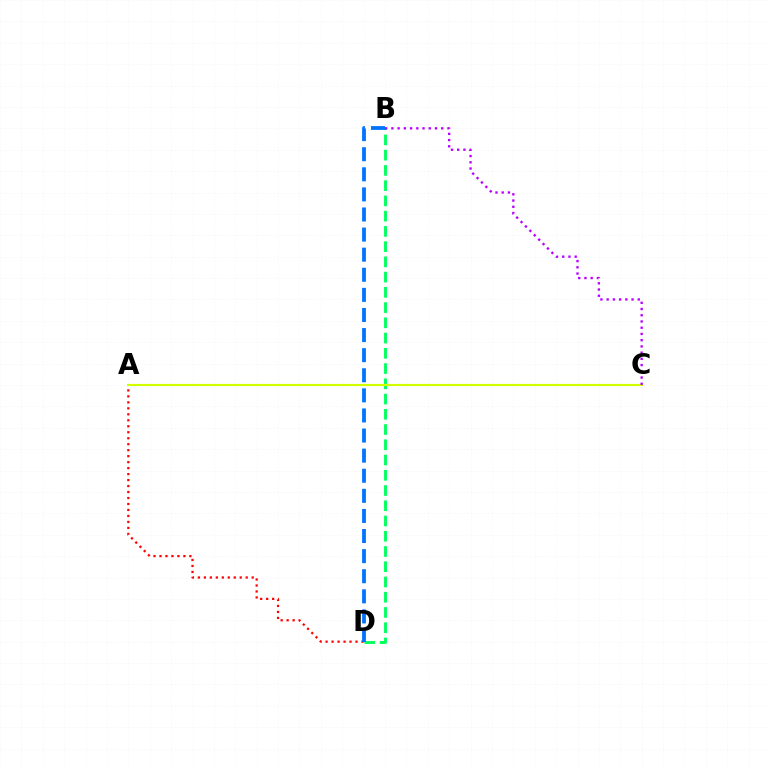{('A', 'D'): [{'color': '#ff0000', 'line_style': 'dotted', 'thickness': 1.62}], ('B', 'D'): [{'color': '#00ff5c', 'line_style': 'dashed', 'thickness': 2.07}, {'color': '#0074ff', 'line_style': 'dashed', 'thickness': 2.73}], ('A', 'C'): [{'color': '#d1ff00', 'line_style': 'solid', 'thickness': 1.55}], ('B', 'C'): [{'color': '#b900ff', 'line_style': 'dotted', 'thickness': 1.69}]}